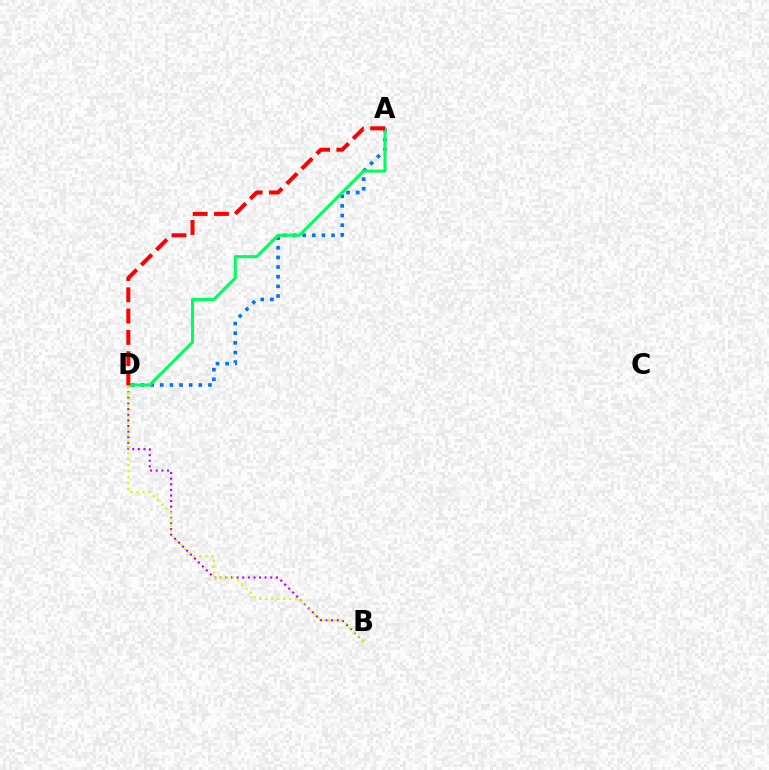{('A', 'D'): [{'color': '#0074ff', 'line_style': 'dotted', 'thickness': 2.62}, {'color': '#00ff5c', 'line_style': 'solid', 'thickness': 2.2}, {'color': '#ff0000', 'line_style': 'dashed', 'thickness': 2.89}], ('B', 'D'): [{'color': '#b900ff', 'line_style': 'dotted', 'thickness': 1.52}, {'color': '#d1ff00', 'line_style': 'dotted', 'thickness': 1.63}]}